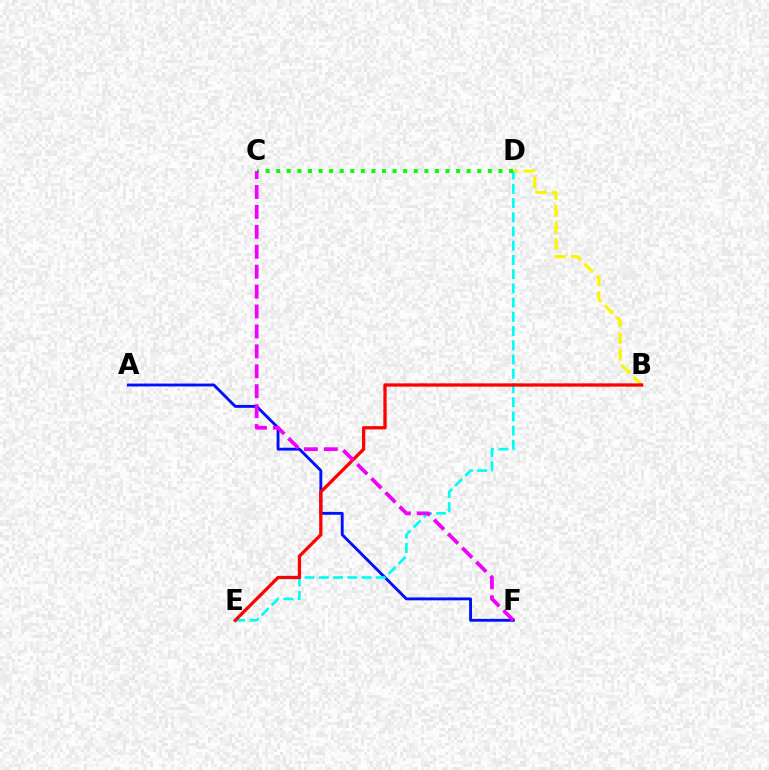{('B', 'D'): [{'color': '#fcf500', 'line_style': 'dashed', 'thickness': 2.26}], ('A', 'F'): [{'color': '#0010ff', 'line_style': 'solid', 'thickness': 2.07}], ('D', 'E'): [{'color': '#00fff6', 'line_style': 'dashed', 'thickness': 1.93}], ('B', 'E'): [{'color': '#ff0000', 'line_style': 'solid', 'thickness': 2.36}], ('C', 'D'): [{'color': '#08ff00', 'line_style': 'dotted', 'thickness': 2.87}], ('C', 'F'): [{'color': '#ee00ff', 'line_style': 'dashed', 'thickness': 2.71}]}